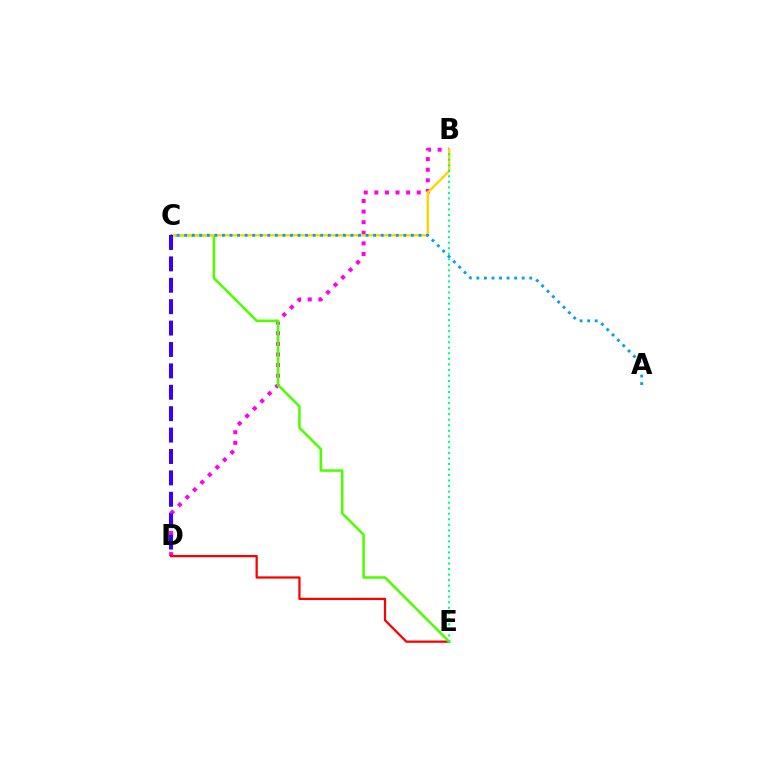{('B', 'D'): [{'color': '#ff00ed', 'line_style': 'dotted', 'thickness': 2.88}], ('D', 'E'): [{'color': '#ff0000', 'line_style': 'solid', 'thickness': 1.63}], ('C', 'E'): [{'color': '#4fff00', 'line_style': 'solid', 'thickness': 1.84}], ('B', 'C'): [{'color': '#ffd500', 'line_style': 'solid', 'thickness': 1.73}], ('A', 'C'): [{'color': '#009eff', 'line_style': 'dotted', 'thickness': 2.05}], ('B', 'E'): [{'color': '#00ff86', 'line_style': 'dotted', 'thickness': 1.5}], ('C', 'D'): [{'color': '#3700ff', 'line_style': 'dashed', 'thickness': 2.91}]}